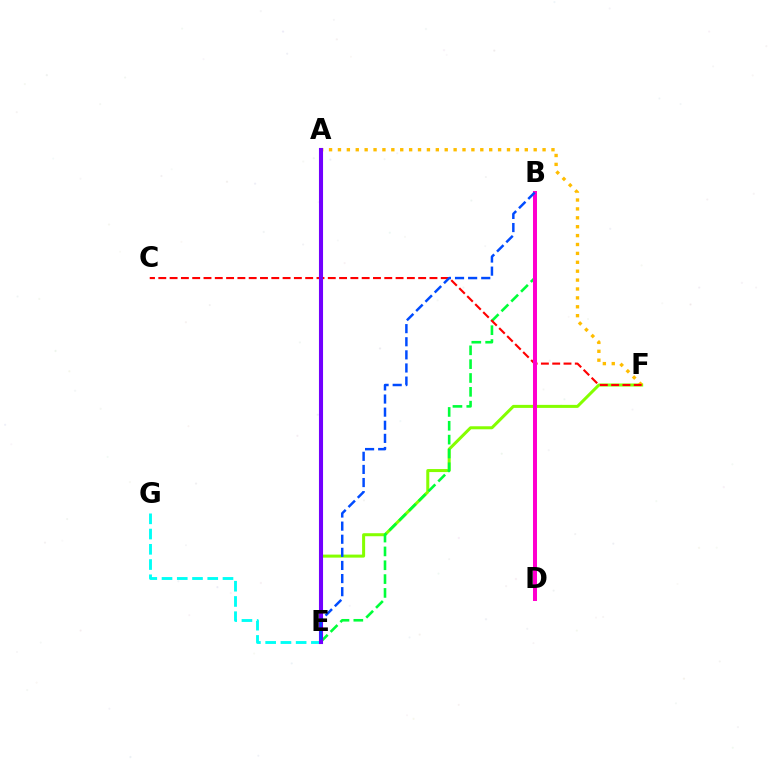{('E', 'F'): [{'color': '#84ff00', 'line_style': 'solid', 'thickness': 2.17}], ('E', 'G'): [{'color': '#00fff6', 'line_style': 'dashed', 'thickness': 2.07}], ('A', 'F'): [{'color': '#ffbd00', 'line_style': 'dotted', 'thickness': 2.42}], ('B', 'E'): [{'color': '#00ff39', 'line_style': 'dashed', 'thickness': 1.88}, {'color': '#004bff', 'line_style': 'dashed', 'thickness': 1.78}], ('C', 'F'): [{'color': '#ff0000', 'line_style': 'dashed', 'thickness': 1.53}], ('B', 'D'): [{'color': '#ff00cf', 'line_style': 'solid', 'thickness': 2.89}], ('A', 'E'): [{'color': '#7200ff', 'line_style': 'solid', 'thickness': 2.94}]}